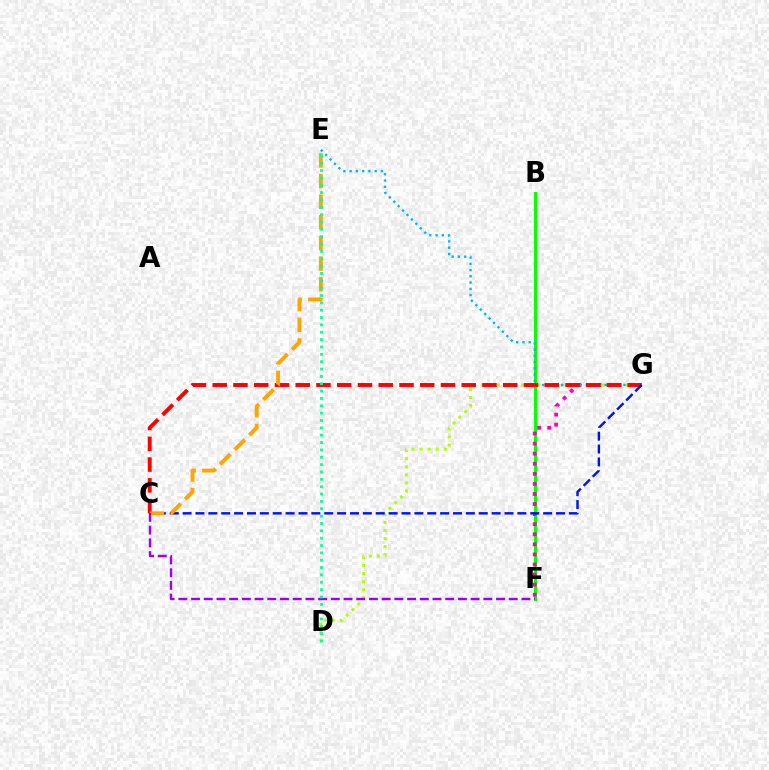{('B', 'F'): [{'color': '#08ff00', 'line_style': 'solid', 'thickness': 2.15}], ('D', 'G'): [{'color': '#b3ff00', 'line_style': 'dotted', 'thickness': 2.19}], ('F', 'G'): [{'color': '#ff00bd', 'line_style': 'dotted', 'thickness': 2.74}], ('E', 'G'): [{'color': '#00b5ff', 'line_style': 'dotted', 'thickness': 1.7}], ('C', 'G'): [{'color': '#ff0000', 'line_style': 'dashed', 'thickness': 2.82}, {'color': '#0010ff', 'line_style': 'dashed', 'thickness': 1.75}], ('C', 'E'): [{'color': '#ffa500', 'line_style': 'dashed', 'thickness': 2.8}], ('C', 'F'): [{'color': '#9b00ff', 'line_style': 'dashed', 'thickness': 1.73}], ('D', 'E'): [{'color': '#00ff9d', 'line_style': 'dotted', 'thickness': 2.0}]}